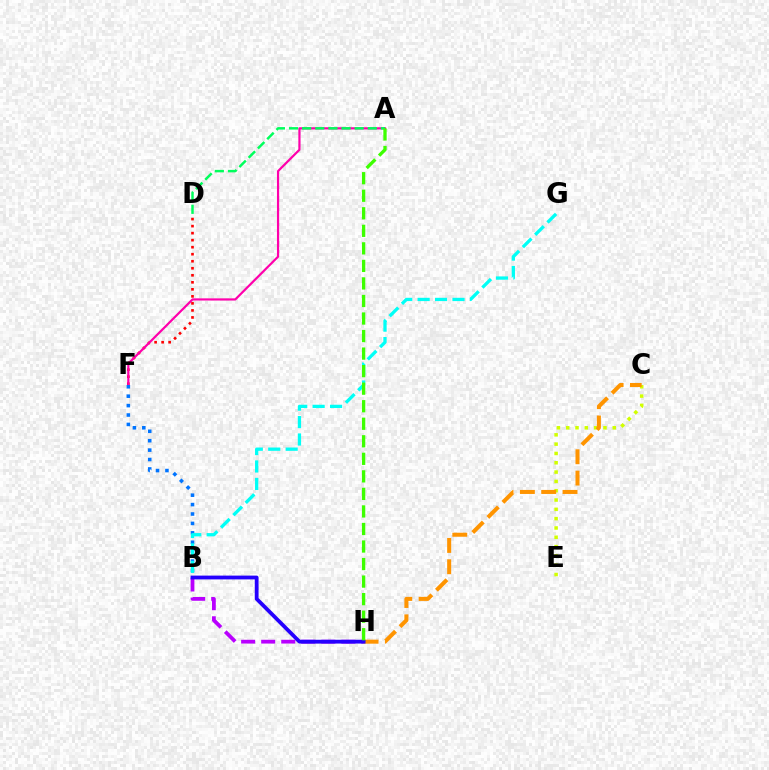{('D', 'F'): [{'color': '#ff0000', 'line_style': 'dotted', 'thickness': 1.91}], ('C', 'E'): [{'color': '#d1ff00', 'line_style': 'dotted', 'thickness': 2.53}], ('A', 'F'): [{'color': '#ff00ac', 'line_style': 'solid', 'thickness': 1.58}], ('B', 'F'): [{'color': '#0074ff', 'line_style': 'dotted', 'thickness': 2.56}], ('C', 'H'): [{'color': '#ff9400', 'line_style': 'dashed', 'thickness': 2.9}], ('B', 'G'): [{'color': '#00fff6', 'line_style': 'dashed', 'thickness': 2.37}], ('B', 'H'): [{'color': '#b900ff', 'line_style': 'dashed', 'thickness': 2.72}, {'color': '#2500ff', 'line_style': 'solid', 'thickness': 2.74}], ('A', 'D'): [{'color': '#00ff5c', 'line_style': 'dashed', 'thickness': 1.78}], ('A', 'H'): [{'color': '#3dff00', 'line_style': 'dashed', 'thickness': 2.38}]}